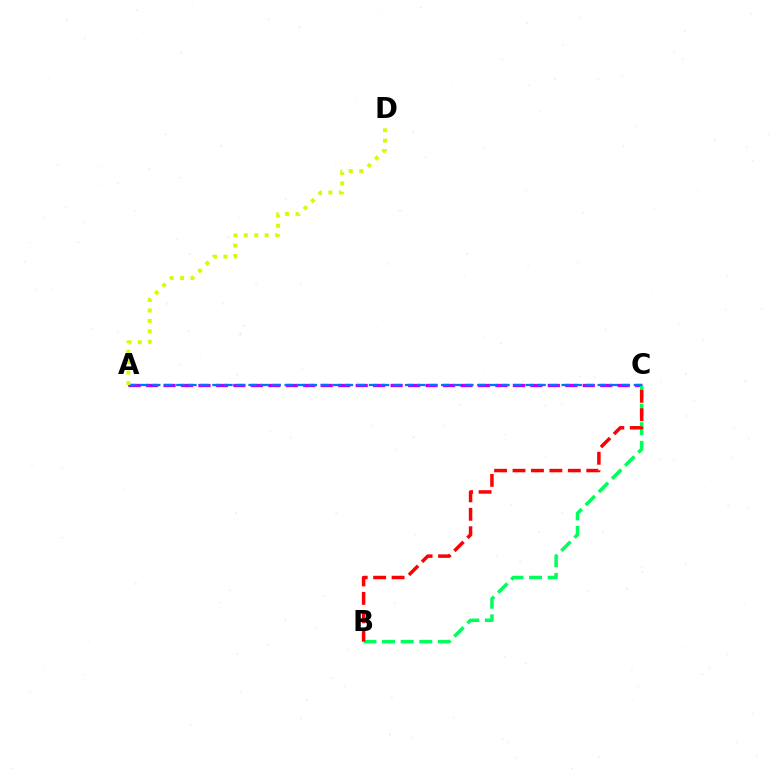{('A', 'C'): [{'color': '#b900ff', 'line_style': 'dashed', 'thickness': 2.37}, {'color': '#0074ff', 'line_style': 'dashed', 'thickness': 1.64}], ('B', 'C'): [{'color': '#00ff5c', 'line_style': 'dashed', 'thickness': 2.53}, {'color': '#ff0000', 'line_style': 'dashed', 'thickness': 2.5}], ('A', 'D'): [{'color': '#d1ff00', 'line_style': 'dotted', 'thickness': 2.84}]}